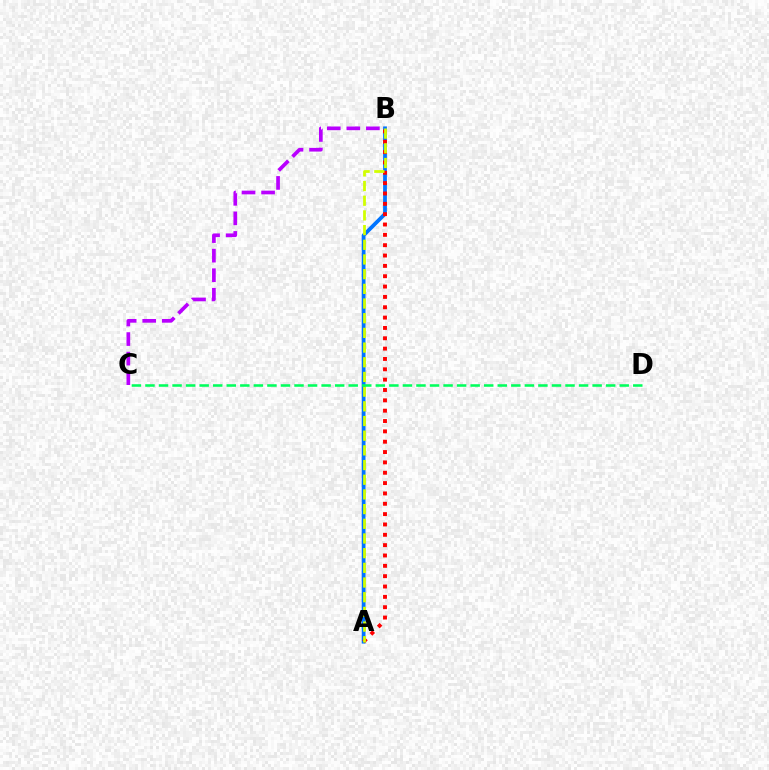{('A', 'B'): [{'color': '#0074ff', 'line_style': 'solid', 'thickness': 2.72}, {'color': '#ff0000', 'line_style': 'dotted', 'thickness': 2.81}, {'color': '#d1ff00', 'line_style': 'dashed', 'thickness': 1.99}], ('B', 'C'): [{'color': '#b900ff', 'line_style': 'dashed', 'thickness': 2.66}], ('C', 'D'): [{'color': '#00ff5c', 'line_style': 'dashed', 'thickness': 1.84}]}